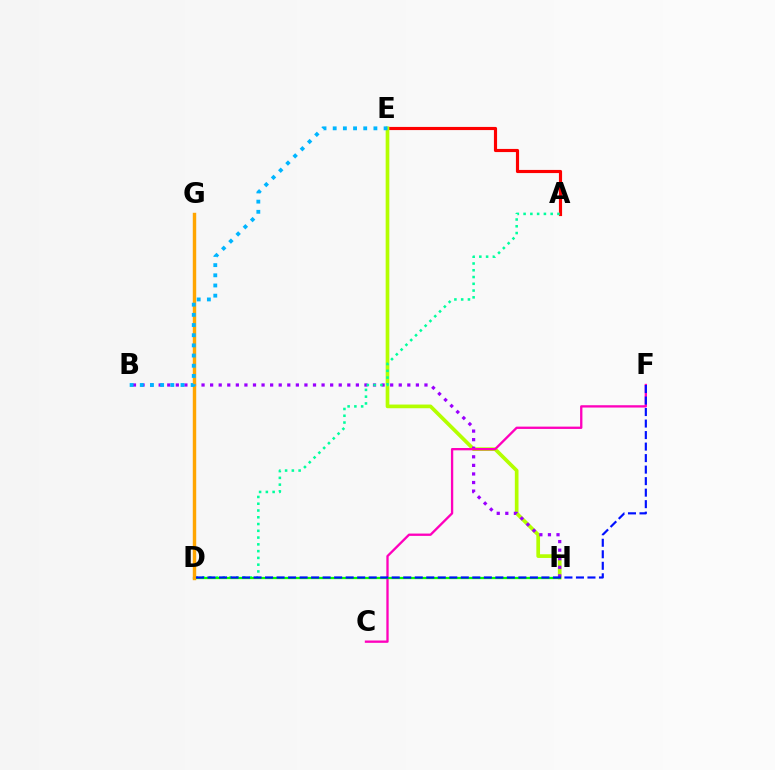{('A', 'E'): [{'color': '#ff0000', 'line_style': 'solid', 'thickness': 2.27}], ('E', 'H'): [{'color': '#b3ff00', 'line_style': 'solid', 'thickness': 2.65}], ('B', 'H'): [{'color': '#9b00ff', 'line_style': 'dotted', 'thickness': 2.33}], ('C', 'F'): [{'color': '#ff00bd', 'line_style': 'solid', 'thickness': 1.67}], ('A', 'D'): [{'color': '#00ff9d', 'line_style': 'dotted', 'thickness': 1.84}], ('D', 'H'): [{'color': '#08ff00', 'line_style': 'solid', 'thickness': 1.62}], ('D', 'G'): [{'color': '#ffa500', 'line_style': 'solid', 'thickness': 2.46}], ('D', 'F'): [{'color': '#0010ff', 'line_style': 'dashed', 'thickness': 1.56}], ('B', 'E'): [{'color': '#00b5ff', 'line_style': 'dotted', 'thickness': 2.77}]}